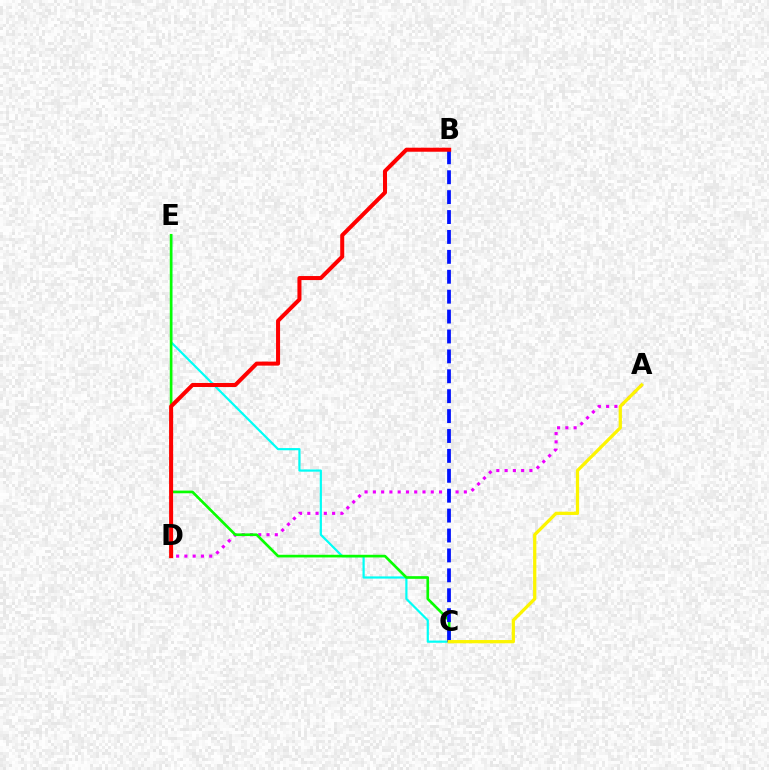{('C', 'E'): [{'color': '#00fff6', 'line_style': 'solid', 'thickness': 1.58}, {'color': '#08ff00', 'line_style': 'solid', 'thickness': 1.92}], ('A', 'D'): [{'color': '#ee00ff', 'line_style': 'dotted', 'thickness': 2.25}], ('B', 'C'): [{'color': '#0010ff', 'line_style': 'dashed', 'thickness': 2.7}], ('A', 'C'): [{'color': '#fcf500', 'line_style': 'solid', 'thickness': 2.34}], ('B', 'D'): [{'color': '#ff0000', 'line_style': 'solid', 'thickness': 2.9}]}